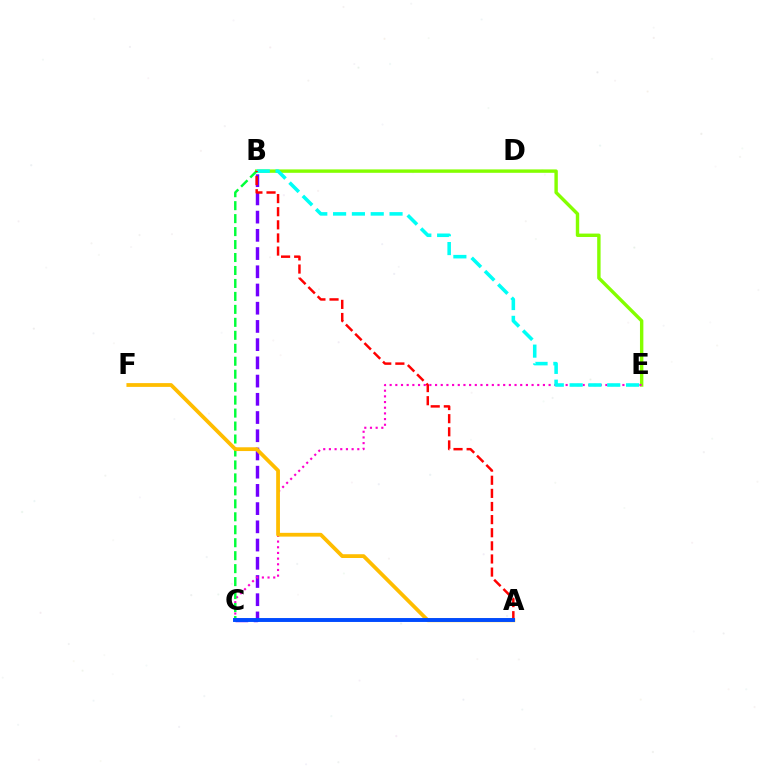{('B', 'E'): [{'color': '#84ff00', 'line_style': 'solid', 'thickness': 2.45}, {'color': '#00fff6', 'line_style': 'dashed', 'thickness': 2.56}], ('B', 'C'): [{'color': '#7200ff', 'line_style': 'dashed', 'thickness': 2.47}, {'color': '#00ff39', 'line_style': 'dashed', 'thickness': 1.76}], ('C', 'E'): [{'color': '#ff00cf', 'line_style': 'dotted', 'thickness': 1.54}], ('A', 'F'): [{'color': '#ffbd00', 'line_style': 'solid', 'thickness': 2.72}], ('A', 'B'): [{'color': '#ff0000', 'line_style': 'dashed', 'thickness': 1.78}], ('A', 'C'): [{'color': '#004bff', 'line_style': 'solid', 'thickness': 2.82}]}